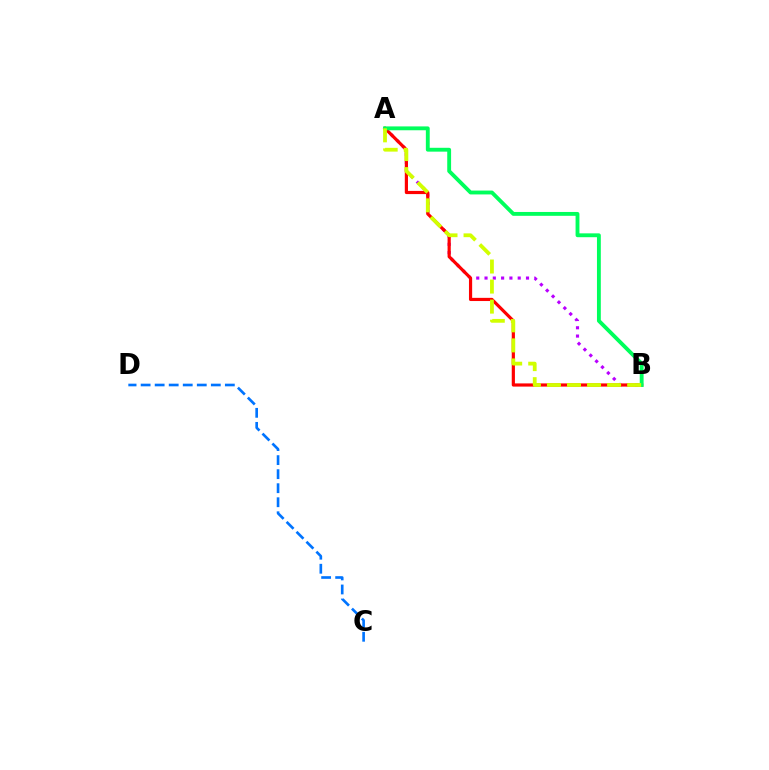{('A', 'B'): [{'color': '#b900ff', 'line_style': 'dotted', 'thickness': 2.25}, {'color': '#ff0000', 'line_style': 'solid', 'thickness': 2.29}, {'color': '#00ff5c', 'line_style': 'solid', 'thickness': 2.78}, {'color': '#d1ff00', 'line_style': 'dashed', 'thickness': 2.72}], ('C', 'D'): [{'color': '#0074ff', 'line_style': 'dashed', 'thickness': 1.91}]}